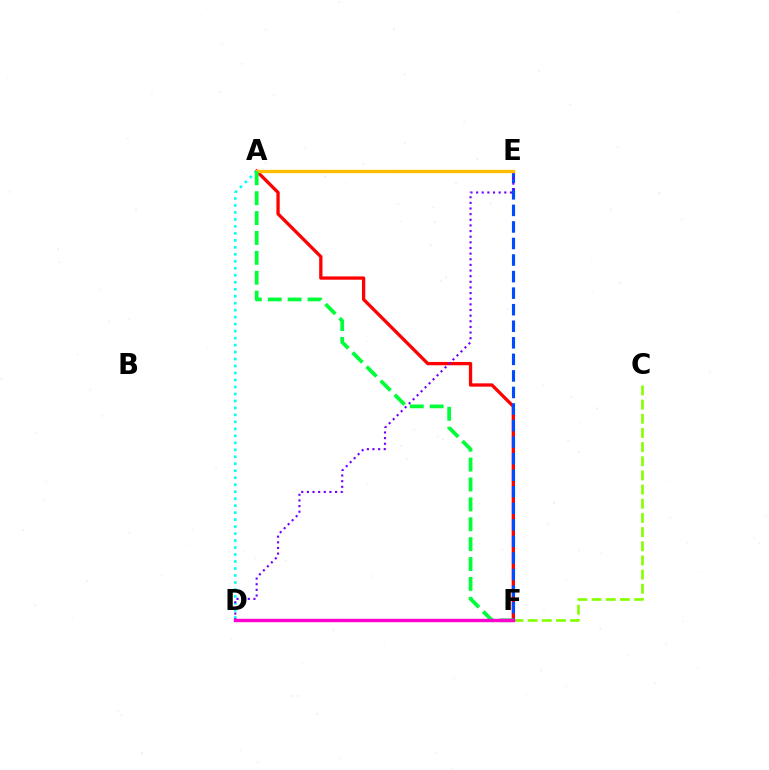{('A', 'F'): [{'color': '#ff0000', 'line_style': 'solid', 'thickness': 2.37}, {'color': '#00ff39', 'line_style': 'dashed', 'thickness': 2.7}], ('C', 'F'): [{'color': '#84ff00', 'line_style': 'dashed', 'thickness': 1.92}], ('A', 'D'): [{'color': '#00fff6', 'line_style': 'dotted', 'thickness': 1.9}], ('E', 'F'): [{'color': '#004bff', 'line_style': 'dashed', 'thickness': 2.25}], ('D', 'E'): [{'color': '#7200ff', 'line_style': 'dotted', 'thickness': 1.53}], ('A', 'E'): [{'color': '#ffbd00', 'line_style': 'solid', 'thickness': 2.42}], ('D', 'F'): [{'color': '#ff00cf', 'line_style': 'solid', 'thickness': 2.46}]}